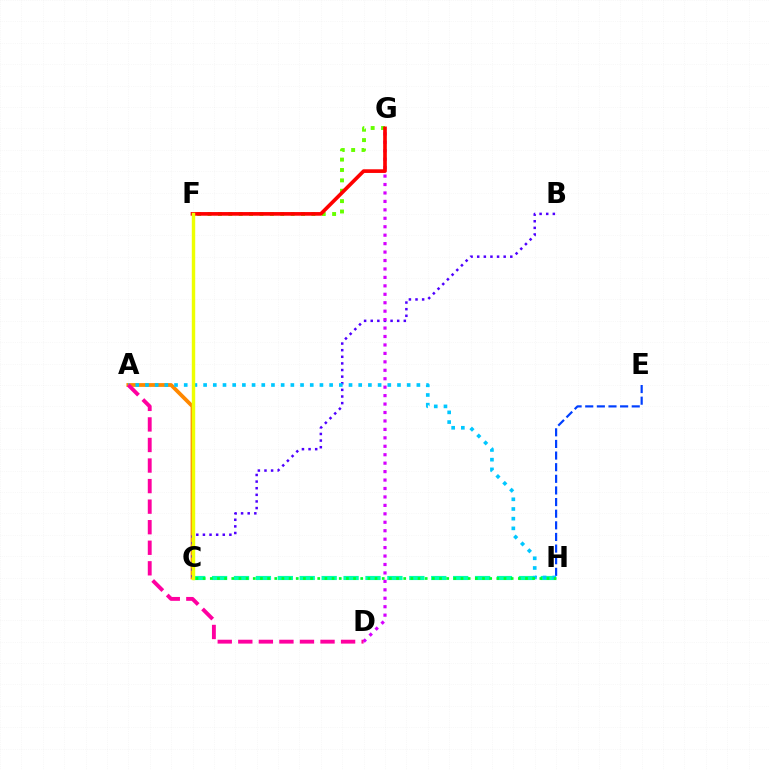{('E', 'H'): [{'color': '#003fff', 'line_style': 'dashed', 'thickness': 1.58}], ('C', 'H'): [{'color': '#00ffaf', 'line_style': 'dashed', 'thickness': 2.98}, {'color': '#00ff27', 'line_style': 'dotted', 'thickness': 1.95}], ('F', 'G'): [{'color': '#66ff00', 'line_style': 'dotted', 'thickness': 2.82}, {'color': '#ff0000', 'line_style': 'solid', 'thickness': 2.63}], ('A', 'C'): [{'color': '#ff8800', 'line_style': 'solid', 'thickness': 2.73}], ('B', 'C'): [{'color': '#4f00ff', 'line_style': 'dotted', 'thickness': 1.8}], ('D', 'G'): [{'color': '#d600ff', 'line_style': 'dotted', 'thickness': 2.29}], ('A', 'H'): [{'color': '#00c7ff', 'line_style': 'dotted', 'thickness': 2.63}], ('C', 'F'): [{'color': '#eeff00', 'line_style': 'solid', 'thickness': 2.46}], ('A', 'D'): [{'color': '#ff00a0', 'line_style': 'dashed', 'thickness': 2.79}]}